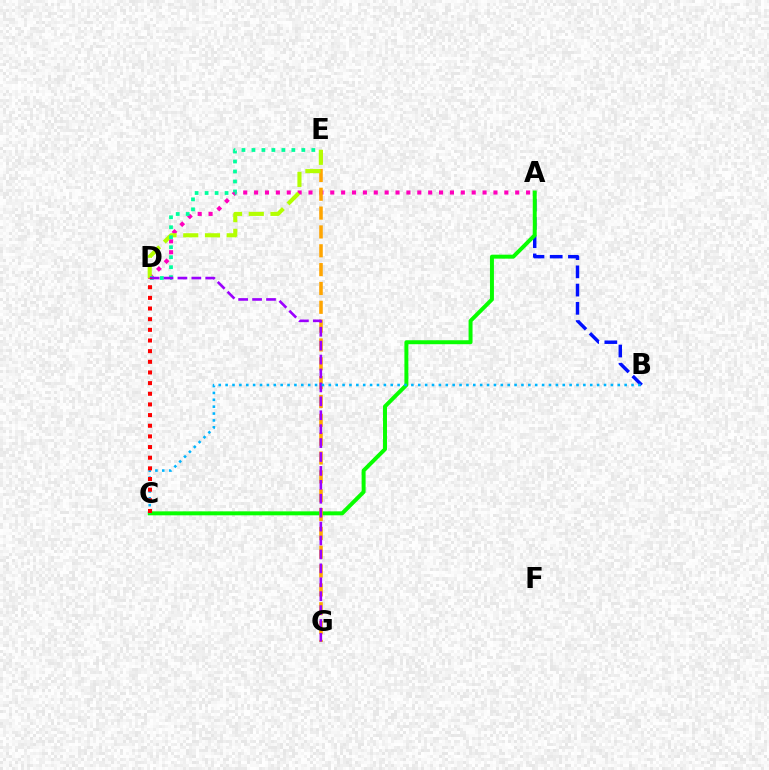{('A', 'B'): [{'color': '#0010ff', 'line_style': 'dashed', 'thickness': 2.48}], ('A', 'D'): [{'color': '#ff00bd', 'line_style': 'dotted', 'thickness': 2.96}], ('A', 'C'): [{'color': '#08ff00', 'line_style': 'solid', 'thickness': 2.85}], ('E', 'G'): [{'color': '#ffa500', 'line_style': 'dashed', 'thickness': 2.56}], ('D', 'E'): [{'color': '#b3ff00', 'line_style': 'dashed', 'thickness': 2.95}, {'color': '#00ff9d', 'line_style': 'dotted', 'thickness': 2.71}], ('D', 'G'): [{'color': '#9b00ff', 'line_style': 'dashed', 'thickness': 1.89}], ('B', 'C'): [{'color': '#00b5ff', 'line_style': 'dotted', 'thickness': 1.87}], ('C', 'D'): [{'color': '#ff0000', 'line_style': 'dotted', 'thickness': 2.9}]}